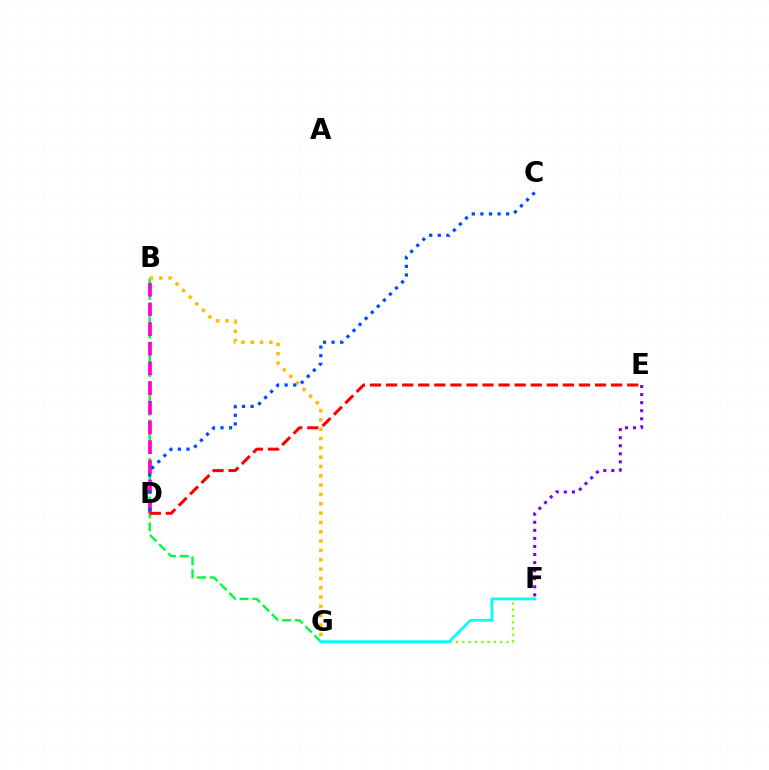{('B', 'G'): [{'color': '#00ff39', 'line_style': 'dashed', 'thickness': 1.75}, {'color': '#ffbd00', 'line_style': 'dotted', 'thickness': 2.53}], ('B', 'D'): [{'color': '#ff00cf', 'line_style': 'dashed', 'thickness': 2.67}], ('C', 'D'): [{'color': '#004bff', 'line_style': 'dotted', 'thickness': 2.33}], ('D', 'E'): [{'color': '#ff0000', 'line_style': 'dashed', 'thickness': 2.18}], ('F', 'G'): [{'color': '#84ff00', 'line_style': 'dotted', 'thickness': 1.71}, {'color': '#00fff6', 'line_style': 'solid', 'thickness': 1.97}], ('E', 'F'): [{'color': '#7200ff', 'line_style': 'dotted', 'thickness': 2.19}]}